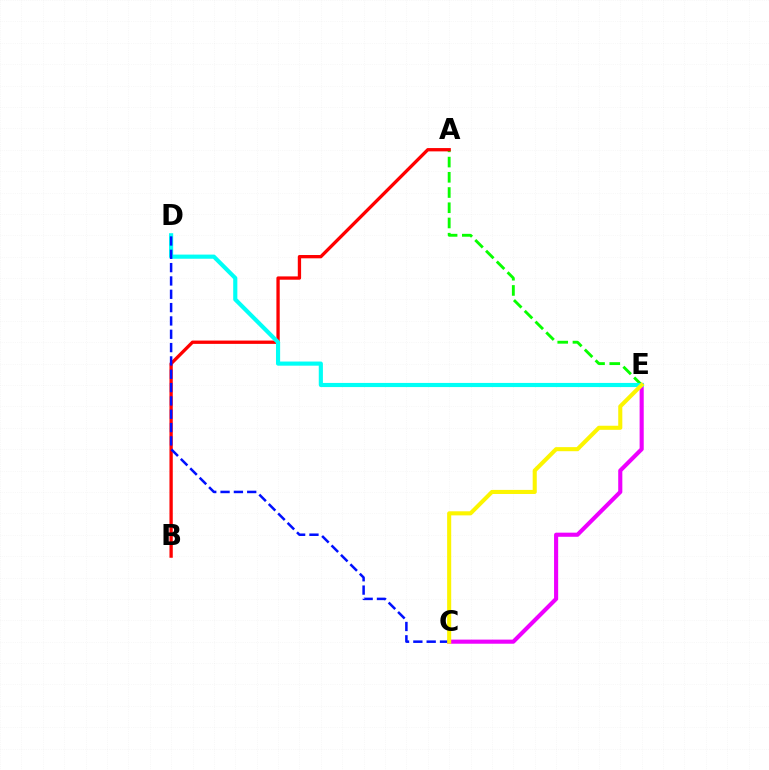{('C', 'E'): [{'color': '#ee00ff', 'line_style': 'solid', 'thickness': 2.96}, {'color': '#fcf500', 'line_style': 'solid', 'thickness': 2.93}], ('A', 'E'): [{'color': '#08ff00', 'line_style': 'dashed', 'thickness': 2.07}], ('A', 'B'): [{'color': '#ff0000', 'line_style': 'solid', 'thickness': 2.38}], ('D', 'E'): [{'color': '#00fff6', 'line_style': 'solid', 'thickness': 2.98}], ('C', 'D'): [{'color': '#0010ff', 'line_style': 'dashed', 'thickness': 1.81}]}